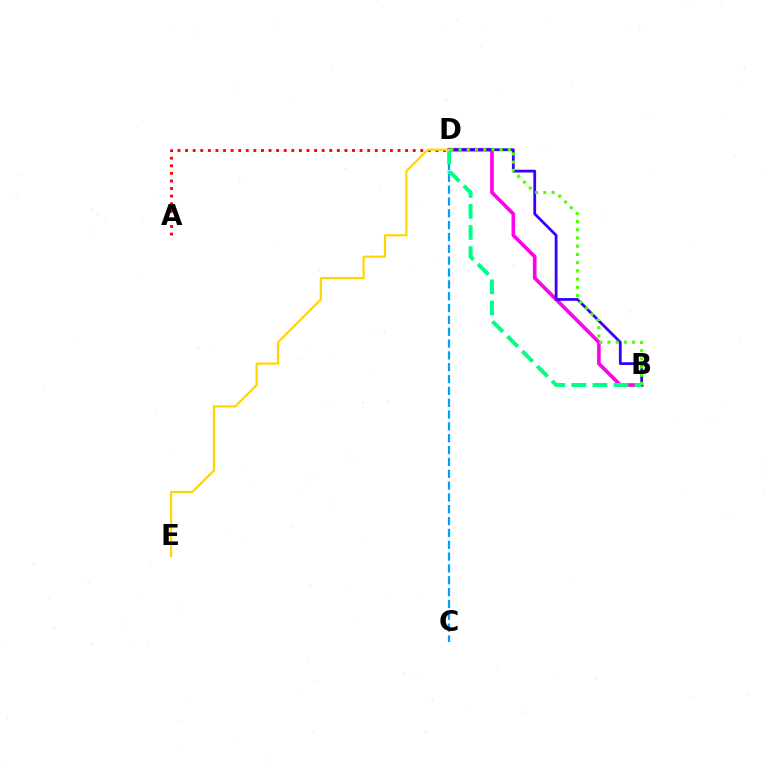{('C', 'D'): [{'color': '#009eff', 'line_style': 'dashed', 'thickness': 1.61}], ('B', 'D'): [{'color': '#ff00ed', 'line_style': 'solid', 'thickness': 2.61}, {'color': '#3700ff', 'line_style': 'solid', 'thickness': 2.0}, {'color': '#4fff00', 'line_style': 'dotted', 'thickness': 2.23}, {'color': '#00ff86', 'line_style': 'dashed', 'thickness': 2.86}], ('A', 'D'): [{'color': '#ff0000', 'line_style': 'dotted', 'thickness': 2.06}], ('D', 'E'): [{'color': '#ffd500', 'line_style': 'solid', 'thickness': 1.56}]}